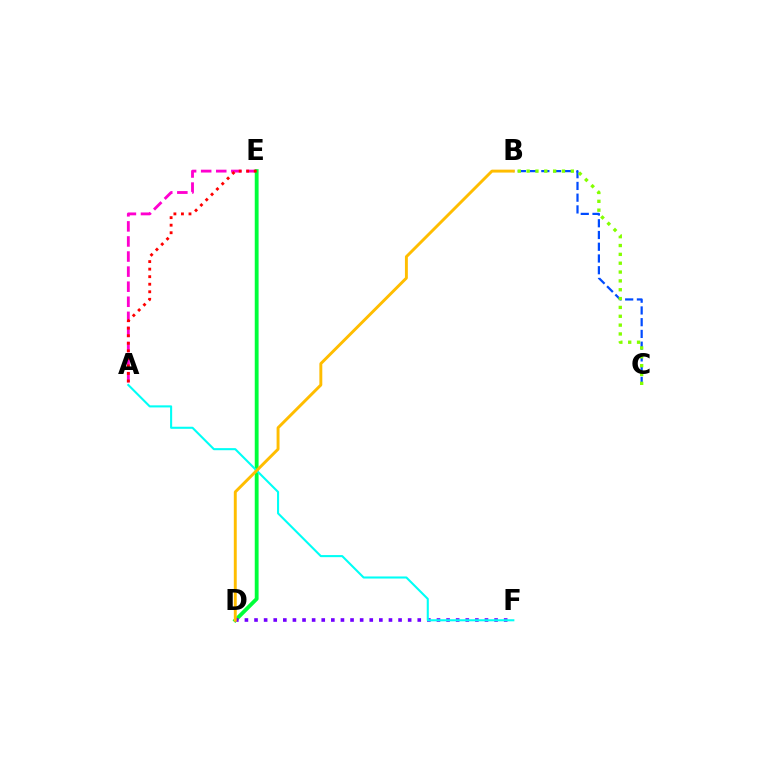{('A', 'E'): [{'color': '#ff00cf', 'line_style': 'dashed', 'thickness': 2.05}, {'color': '#ff0000', 'line_style': 'dotted', 'thickness': 2.05}], ('D', 'E'): [{'color': '#00ff39', 'line_style': 'solid', 'thickness': 2.76}], ('D', 'F'): [{'color': '#7200ff', 'line_style': 'dotted', 'thickness': 2.61}], ('B', 'C'): [{'color': '#004bff', 'line_style': 'dashed', 'thickness': 1.6}, {'color': '#84ff00', 'line_style': 'dotted', 'thickness': 2.4}], ('A', 'F'): [{'color': '#00fff6', 'line_style': 'solid', 'thickness': 1.5}], ('B', 'D'): [{'color': '#ffbd00', 'line_style': 'solid', 'thickness': 2.1}]}